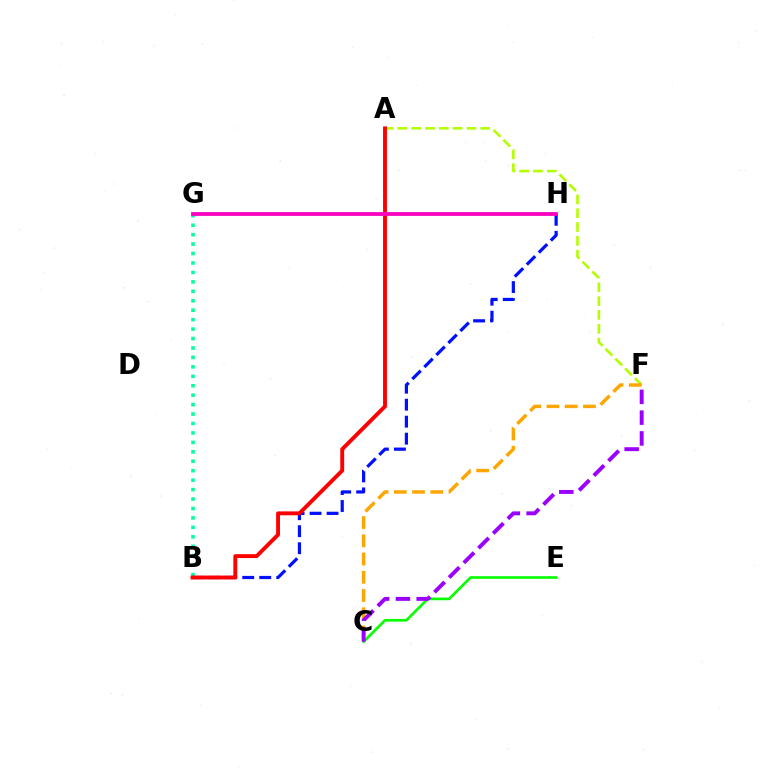{('A', 'F'): [{'color': '#b3ff00', 'line_style': 'dashed', 'thickness': 1.88}], ('B', 'G'): [{'color': '#00ff9d', 'line_style': 'dotted', 'thickness': 2.57}], ('B', 'H'): [{'color': '#0010ff', 'line_style': 'dashed', 'thickness': 2.31}], ('A', 'B'): [{'color': '#ff0000', 'line_style': 'solid', 'thickness': 2.8}], ('C', 'E'): [{'color': '#08ff00', 'line_style': 'solid', 'thickness': 1.91}], ('G', 'H'): [{'color': '#00b5ff', 'line_style': 'solid', 'thickness': 1.79}, {'color': '#ff00bd', 'line_style': 'solid', 'thickness': 2.7}], ('C', 'F'): [{'color': '#ffa500', 'line_style': 'dashed', 'thickness': 2.48}, {'color': '#9b00ff', 'line_style': 'dashed', 'thickness': 2.82}]}